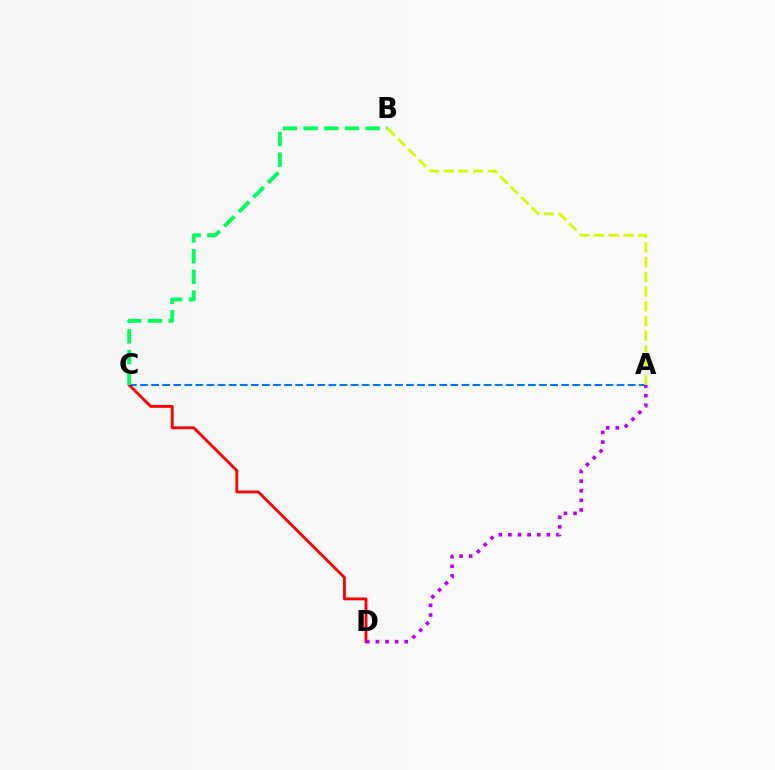{('A', 'C'): [{'color': '#0074ff', 'line_style': 'dashed', 'thickness': 1.51}], ('C', 'D'): [{'color': '#ff0000', 'line_style': 'solid', 'thickness': 2.05}], ('B', 'C'): [{'color': '#00ff5c', 'line_style': 'dashed', 'thickness': 2.81}], ('A', 'D'): [{'color': '#b900ff', 'line_style': 'dotted', 'thickness': 2.61}], ('A', 'B'): [{'color': '#d1ff00', 'line_style': 'dashed', 'thickness': 2.0}]}